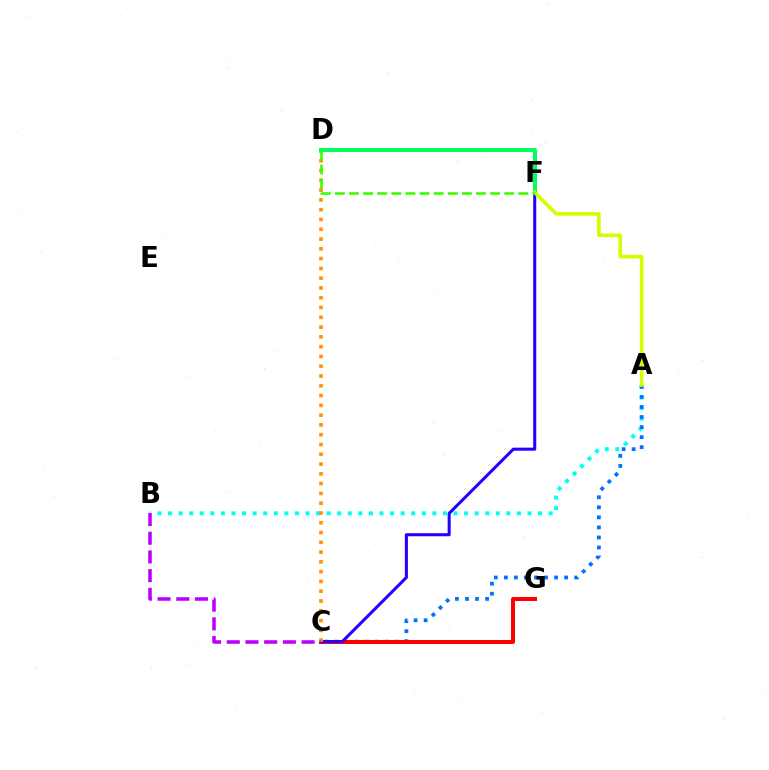{('A', 'B'): [{'color': '#00fff6', 'line_style': 'dotted', 'thickness': 2.87}], ('A', 'C'): [{'color': '#0074ff', 'line_style': 'dotted', 'thickness': 2.73}], ('D', 'F'): [{'color': '#ff00ac', 'line_style': 'dotted', 'thickness': 1.56}, {'color': '#00ff5c', 'line_style': 'solid', 'thickness': 2.87}, {'color': '#3dff00', 'line_style': 'dashed', 'thickness': 1.92}], ('C', 'G'): [{'color': '#ff0000', 'line_style': 'solid', 'thickness': 2.87}], ('C', 'F'): [{'color': '#2500ff', 'line_style': 'solid', 'thickness': 2.19}], ('C', 'D'): [{'color': '#ff9400', 'line_style': 'dotted', 'thickness': 2.66}], ('A', 'F'): [{'color': '#d1ff00', 'line_style': 'solid', 'thickness': 2.61}], ('B', 'C'): [{'color': '#b900ff', 'line_style': 'dashed', 'thickness': 2.54}]}